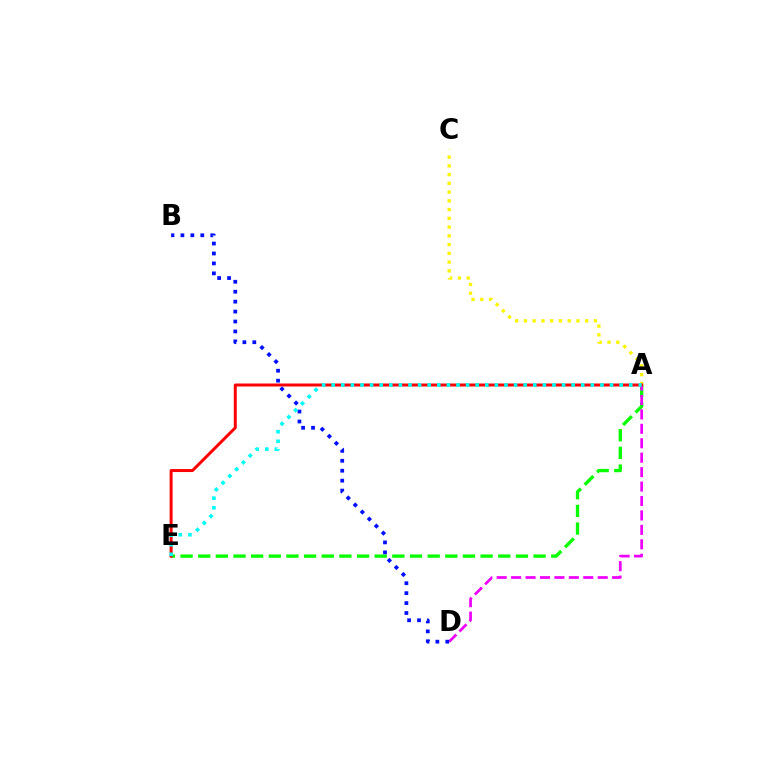{('A', 'E'): [{'color': '#08ff00', 'line_style': 'dashed', 'thickness': 2.4}, {'color': '#ff0000', 'line_style': 'solid', 'thickness': 2.14}, {'color': '#00fff6', 'line_style': 'dotted', 'thickness': 2.61}], ('A', 'D'): [{'color': '#ee00ff', 'line_style': 'dashed', 'thickness': 1.96}], ('A', 'C'): [{'color': '#fcf500', 'line_style': 'dotted', 'thickness': 2.38}], ('B', 'D'): [{'color': '#0010ff', 'line_style': 'dotted', 'thickness': 2.7}]}